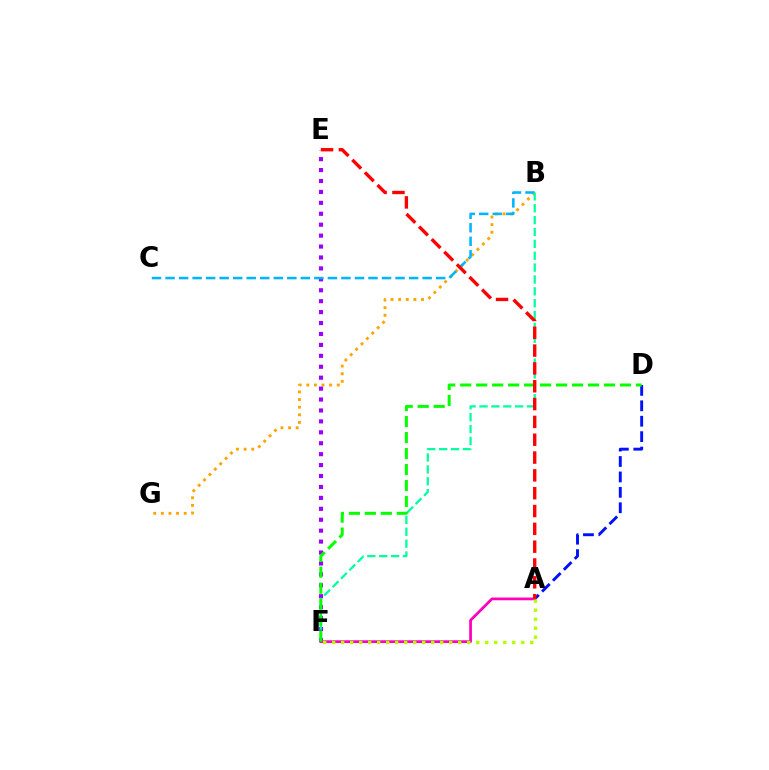{('A', 'D'): [{'color': '#0010ff', 'line_style': 'dashed', 'thickness': 2.09}], ('B', 'G'): [{'color': '#ffa500', 'line_style': 'dotted', 'thickness': 2.07}], ('E', 'F'): [{'color': '#9b00ff', 'line_style': 'dotted', 'thickness': 2.97}], ('B', 'C'): [{'color': '#00b5ff', 'line_style': 'dashed', 'thickness': 1.84}], ('B', 'F'): [{'color': '#00ff9d', 'line_style': 'dashed', 'thickness': 1.61}], ('A', 'F'): [{'color': '#ff00bd', 'line_style': 'solid', 'thickness': 1.97}, {'color': '#b3ff00', 'line_style': 'dotted', 'thickness': 2.45}], ('D', 'F'): [{'color': '#08ff00', 'line_style': 'dashed', 'thickness': 2.17}], ('A', 'E'): [{'color': '#ff0000', 'line_style': 'dashed', 'thickness': 2.42}]}